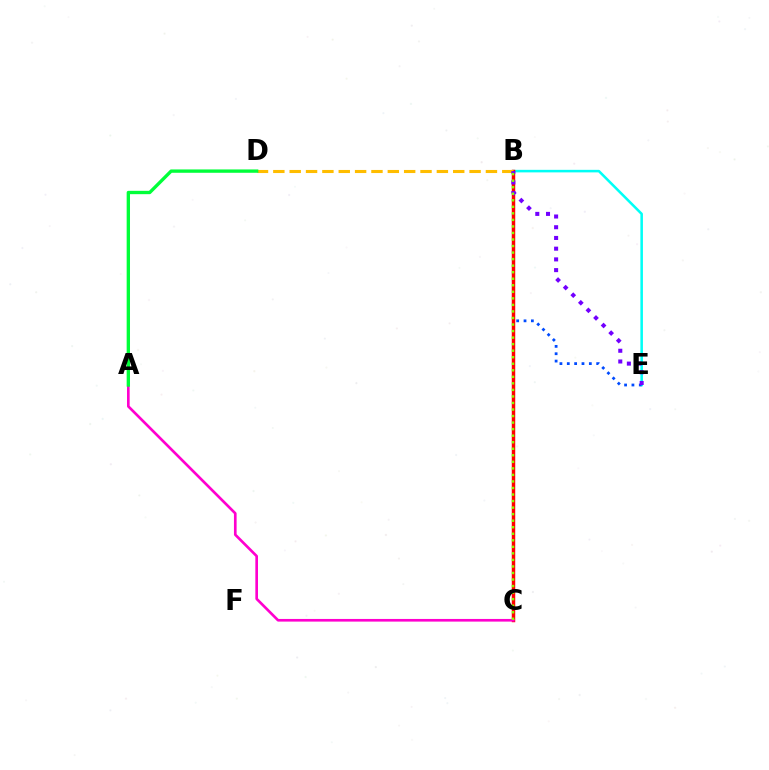{('B', 'E'): [{'color': '#00fff6', 'line_style': 'solid', 'thickness': 1.83}, {'color': '#004bff', 'line_style': 'dotted', 'thickness': 2.0}, {'color': '#7200ff', 'line_style': 'dotted', 'thickness': 2.91}], ('B', 'C'): [{'color': '#ff0000', 'line_style': 'solid', 'thickness': 2.49}, {'color': '#84ff00', 'line_style': 'dotted', 'thickness': 1.78}], ('A', 'C'): [{'color': '#ff00cf', 'line_style': 'solid', 'thickness': 1.91}], ('B', 'D'): [{'color': '#ffbd00', 'line_style': 'dashed', 'thickness': 2.22}], ('A', 'D'): [{'color': '#00ff39', 'line_style': 'solid', 'thickness': 2.41}]}